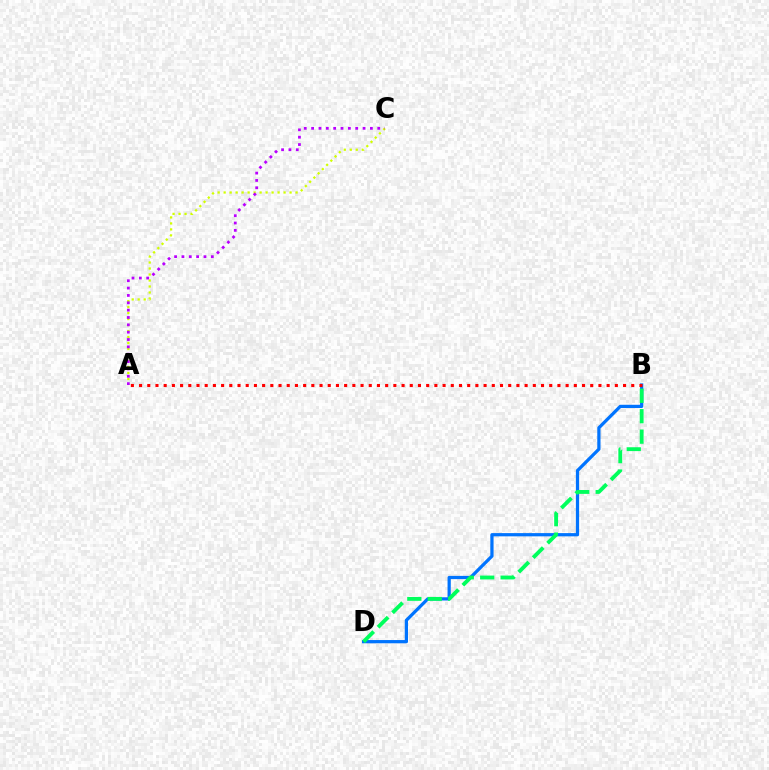{('B', 'D'): [{'color': '#0074ff', 'line_style': 'solid', 'thickness': 2.33}, {'color': '#00ff5c', 'line_style': 'dashed', 'thickness': 2.78}], ('A', 'C'): [{'color': '#d1ff00', 'line_style': 'dotted', 'thickness': 1.63}, {'color': '#b900ff', 'line_style': 'dotted', 'thickness': 2.0}], ('A', 'B'): [{'color': '#ff0000', 'line_style': 'dotted', 'thickness': 2.23}]}